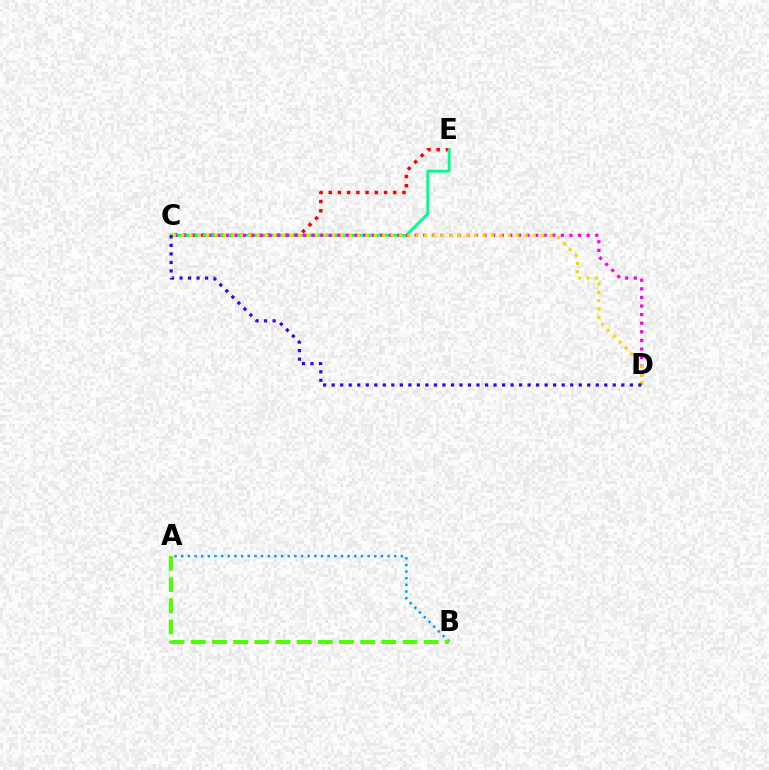{('C', 'E'): [{'color': '#ff0000', 'line_style': 'dotted', 'thickness': 2.5}, {'color': '#00ff86', 'line_style': 'solid', 'thickness': 2.11}], ('A', 'B'): [{'color': '#009eff', 'line_style': 'dotted', 'thickness': 1.81}, {'color': '#4fff00', 'line_style': 'dashed', 'thickness': 2.88}], ('C', 'D'): [{'color': '#ff00ed', 'line_style': 'dotted', 'thickness': 2.34}, {'color': '#ffd500', 'line_style': 'dotted', 'thickness': 2.28}, {'color': '#3700ff', 'line_style': 'dotted', 'thickness': 2.31}]}